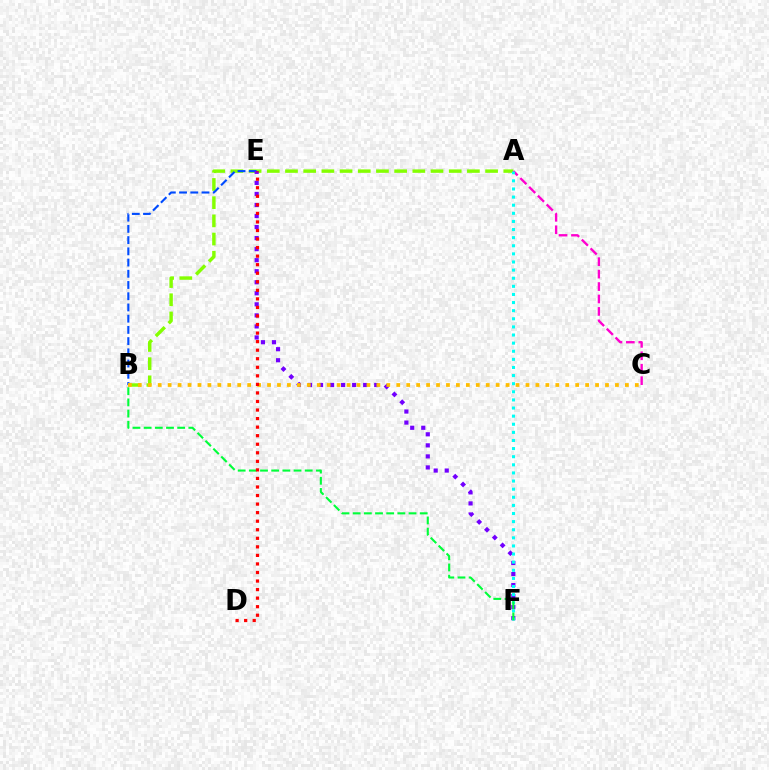{('A', 'B'): [{'color': '#84ff00', 'line_style': 'dashed', 'thickness': 2.47}], ('B', 'E'): [{'color': '#004bff', 'line_style': 'dashed', 'thickness': 1.52}], ('E', 'F'): [{'color': '#7200ff', 'line_style': 'dotted', 'thickness': 3.0}], ('A', 'C'): [{'color': '#ff00cf', 'line_style': 'dashed', 'thickness': 1.69}], ('A', 'F'): [{'color': '#00fff6', 'line_style': 'dotted', 'thickness': 2.2}], ('B', 'F'): [{'color': '#00ff39', 'line_style': 'dashed', 'thickness': 1.52}], ('B', 'C'): [{'color': '#ffbd00', 'line_style': 'dotted', 'thickness': 2.7}], ('D', 'E'): [{'color': '#ff0000', 'line_style': 'dotted', 'thickness': 2.32}]}